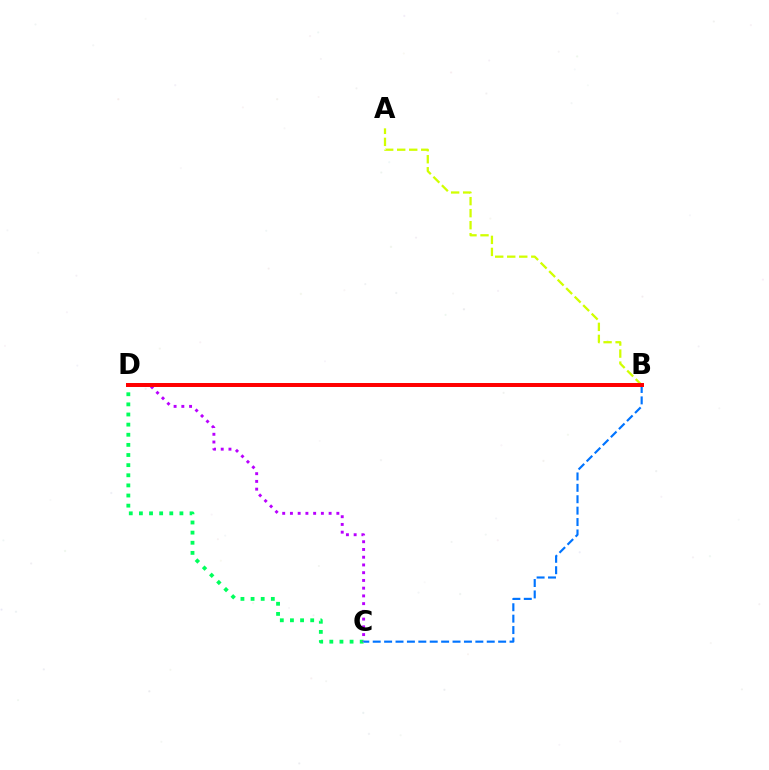{('C', 'D'): [{'color': '#00ff5c', 'line_style': 'dotted', 'thickness': 2.75}, {'color': '#b900ff', 'line_style': 'dotted', 'thickness': 2.1}], ('A', 'B'): [{'color': '#d1ff00', 'line_style': 'dashed', 'thickness': 1.63}], ('B', 'C'): [{'color': '#0074ff', 'line_style': 'dashed', 'thickness': 1.55}], ('B', 'D'): [{'color': '#ff0000', 'line_style': 'solid', 'thickness': 2.86}]}